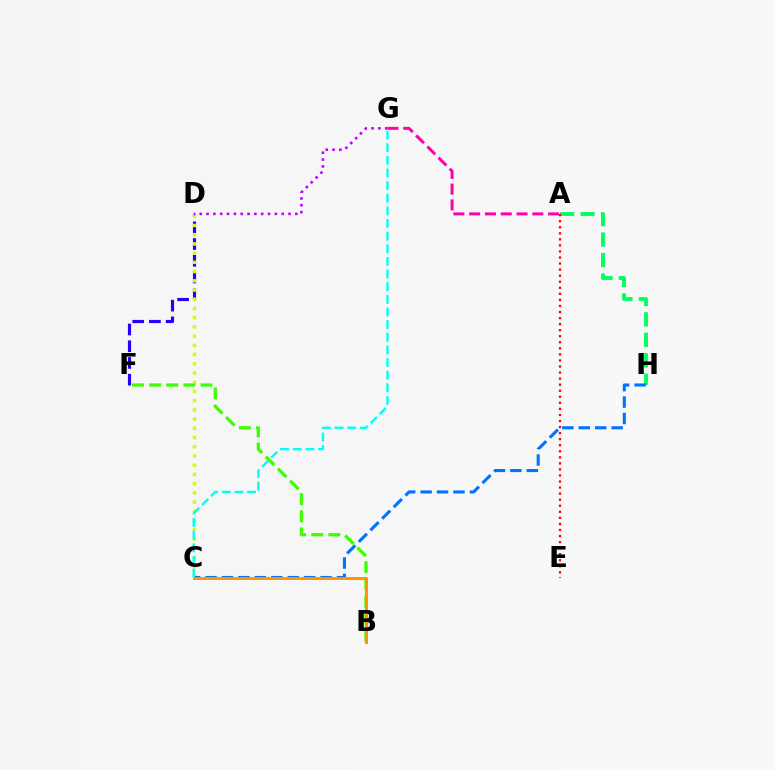{('D', 'F'): [{'color': '#2500ff', 'line_style': 'dashed', 'thickness': 2.27}], ('C', 'D'): [{'color': '#d1ff00', 'line_style': 'dotted', 'thickness': 2.51}], ('A', 'G'): [{'color': '#ff00ac', 'line_style': 'dashed', 'thickness': 2.14}], ('A', 'H'): [{'color': '#00ff5c', 'line_style': 'dashed', 'thickness': 2.78}], ('A', 'E'): [{'color': '#ff0000', 'line_style': 'dotted', 'thickness': 1.64}], ('C', 'H'): [{'color': '#0074ff', 'line_style': 'dashed', 'thickness': 2.23}], ('B', 'F'): [{'color': '#3dff00', 'line_style': 'dashed', 'thickness': 2.33}], ('D', 'G'): [{'color': '#b900ff', 'line_style': 'dotted', 'thickness': 1.86}], ('B', 'C'): [{'color': '#ff9400', 'line_style': 'solid', 'thickness': 2.11}], ('C', 'G'): [{'color': '#00fff6', 'line_style': 'dashed', 'thickness': 1.72}]}